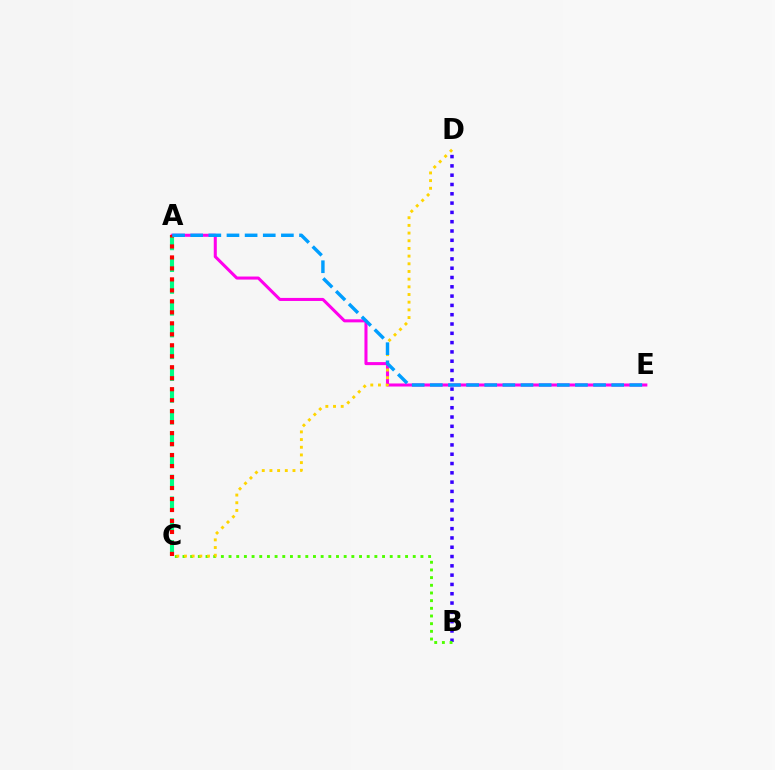{('B', 'D'): [{'color': '#3700ff', 'line_style': 'dotted', 'thickness': 2.53}], ('A', 'C'): [{'color': '#00ff86', 'line_style': 'dashed', 'thickness': 2.96}, {'color': '#ff0000', 'line_style': 'dotted', 'thickness': 2.98}], ('B', 'C'): [{'color': '#4fff00', 'line_style': 'dotted', 'thickness': 2.09}], ('A', 'E'): [{'color': '#ff00ed', 'line_style': 'solid', 'thickness': 2.19}, {'color': '#009eff', 'line_style': 'dashed', 'thickness': 2.46}], ('C', 'D'): [{'color': '#ffd500', 'line_style': 'dotted', 'thickness': 2.09}]}